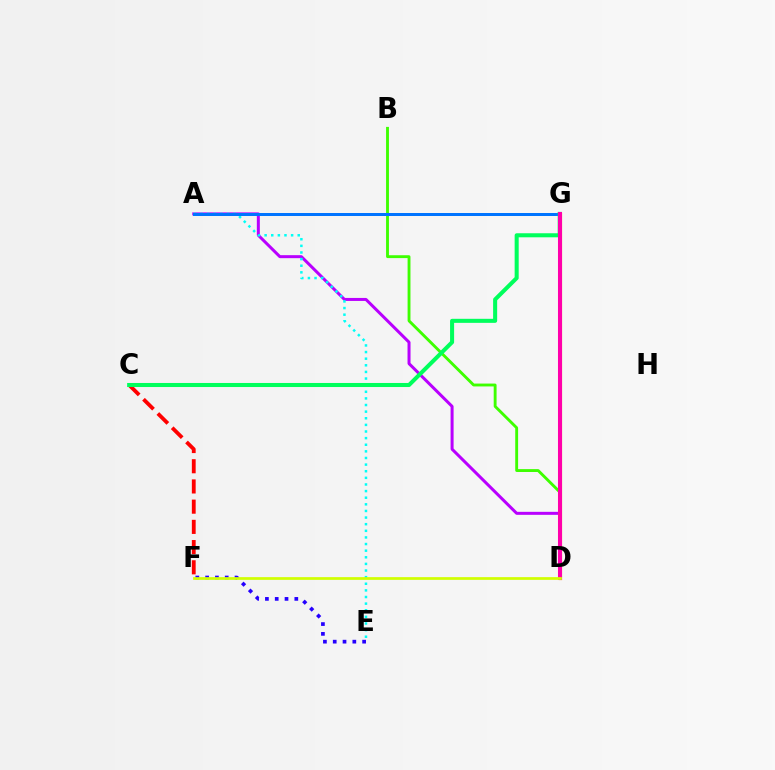{('A', 'D'): [{'color': '#b900ff', 'line_style': 'solid', 'thickness': 2.16}], ('D', 'G'): [{'color': '#ff9400', 'line_style': 'solid', 'thickness': 2.28}, {'color': '#ff00ac', 'line_style': 'solid', 'thickness': 2.91}], ('A', 'E'): [{'color': '#00fff6', 'line_style': 'dotted', 'thickness': 1.8}], ('B', 'D'): [{'color': '#3dff00', 'line_style': 'solid', 'thickness': 2.07}], ('A', 'G'): [{'color': '#0074ff', 'line_style': 'solid', 'thickness': 2.16}], ('C', 'F'): [{'color': '#ff0000', 'line_style': 'dashed', 'thickness': 2.75}], ('C', 'G'): [{'color': '#00ff5c', 'line_style': 'solid', 'thickness': 2.91}], ('E', 'F'): [{'color': '#2500ff', 'line_style': 'dotted', 'thickness': 2.66}], ('D', 'F'): [{'color': '#d1ff00', 'line_style': 'solid', 'thickness': 1.96}]}